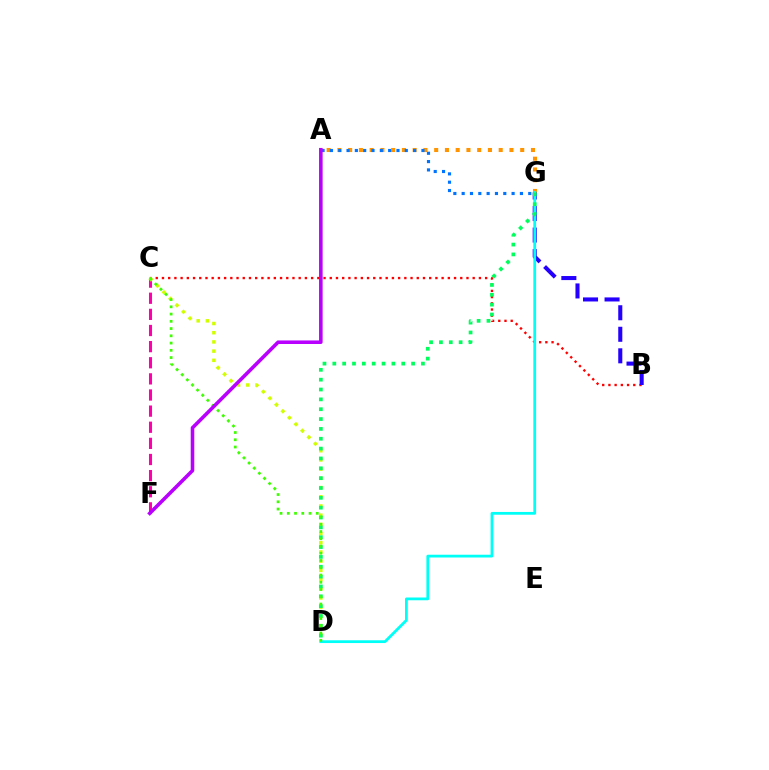{('B', 'C'): [{'color': '#ff0000', 'line_style': 'dotted', 'thickness': 1.69}], ('A', 'G'): [{'color': '#ff9400', 'line_style': 'dotted', 'thickness': 2.92}, {'color': '#0074ff', 'line_style': 'dotted', 'thickness': 2.26}], ('C', 'F'): [{'color': '#ff00ac', 'line_style': 'dashed', 'thickness': 2.19}], ('C', 'D'): [{'color': '#d1ff00', 'line_style': 'dotted', 'thickness': 2.5}, {'color': '#3dff00', 'line_style': 'dotted', 'thickness': 1.97}], ('B', 'G'): [{'color': '#2500ff', 'line_style': 'dashed', 'thickness': 2.92}], ('D', 'G'): [{'color': '#00fff6', 'line_style': 'solid', 'thickness': 1.99}, {'color': '#00ff5c', 'line_style': 'dotted', 'thickness': 2.68}], ('A', 'F'): [{'color': '#b900ff', 'line_style': 'solid', 'thickness': 2.57}]}